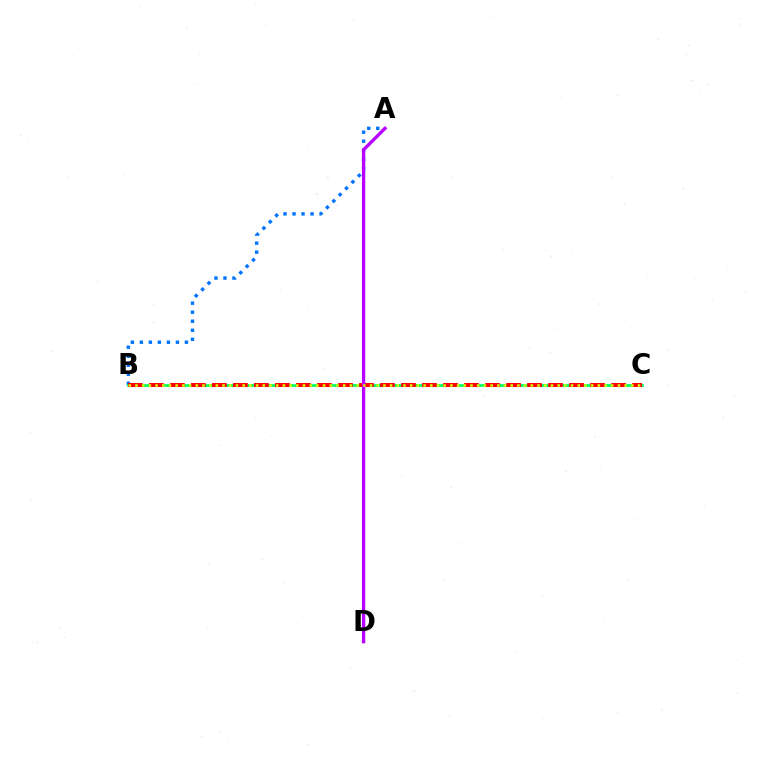{('A', 'B'): [{'color': '#0074ff', 'line_style': 'dotted', 'thickness': 2.45}], ('B', 'C'): [{'color': '#00ff5c', 'line_style': 'solid', 'thickness': 1.95}, {'color': '#ff0000', 'line_style': 'dashed', 'thickness': 2.85}, {'color': '#d1ff00', 'line_style': 'dotted', 'thickness': 1.82}], ('A', 'D'): [{'color': '#b900ff', 'line_style': 'solid', 'thickness': 2.39}]}